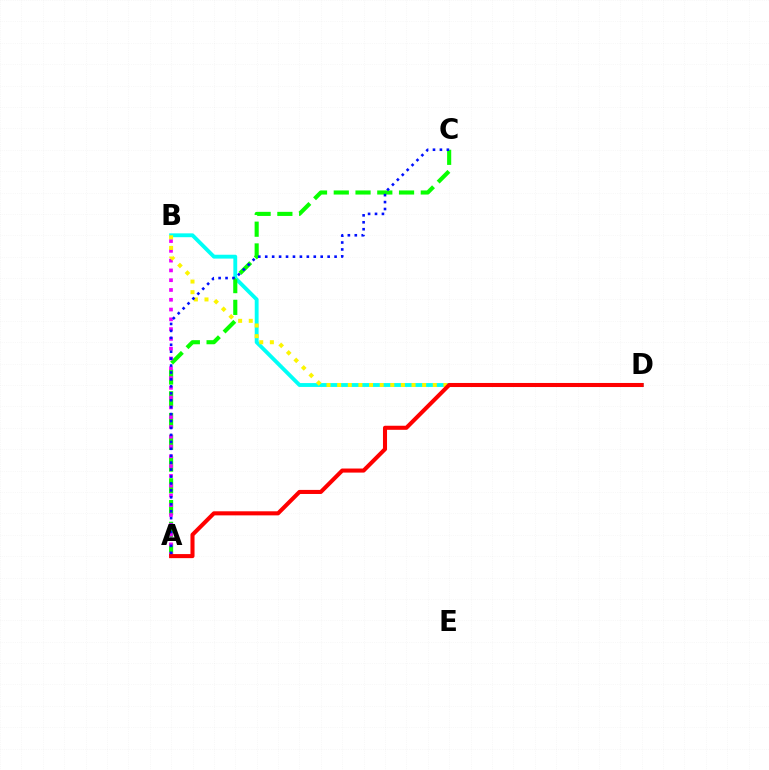{('B', 'D'): [{'color': '#00fff6', 'line_style': 'solid', 'thickness': 2.77}, {'color': '#fcf500', 'line_style': 'dotted', 'thickness': 2.89}], ('A', 'C'): [{'color': '#08ff00', 'line_style': 'dashed', 'thickness': 2.96}, {'color': '#0010ff', 'line_style': 'dotted', 'thickness': 1.88}], ('A', 'B'): [{'color': '#ee00ff', 'line_style': 'dotted', 'thickness': 2.66}], ('A', 'D'): [{'color': '#ff0000', 'line_style': 'solid', 'thickness': 2.93}]}